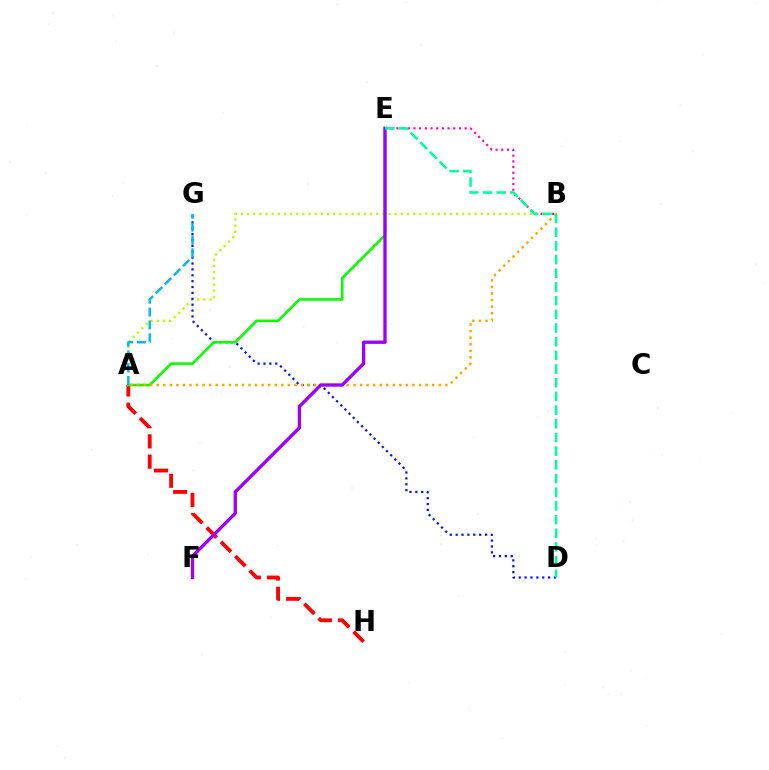{('A', 'H'): [{'color': '#ff0000', 'line_style': 'dashed', 'thickness': 2.75}], ('B', 'E'): [{'color': '#ff00bd', 'line_style': 'dotted', 'thickness': 1.54}], ('A', 'B'): [{'color': '#b3ff00', 'line_style': 'dotted', 'thickness': 1.67}, {'color': '#ffa500', 'line_style': 'dotted', 'thickness': 1.78}], ('D', 'G'): [{'color': '#0010ff', 'line_style': 'dotted', 'thickness': 1.6}], ('A', 'E'): [{'color': '#08ff00', 'line_style': 'solid', 'thickness': 1.88}], ('E', 'F'): [{'color': '#9b00ff', 'line_style': 'solid', 'thickness': 2.4}], ('A', 'G'): [{'color': '#00b5ff', 'line_style': 'dashed', 'thickness': 1.74}], ('D', 'E'): [{'color': '#00ff9d', 'line_style': 'dashed', 'thickness': 1.86}]}